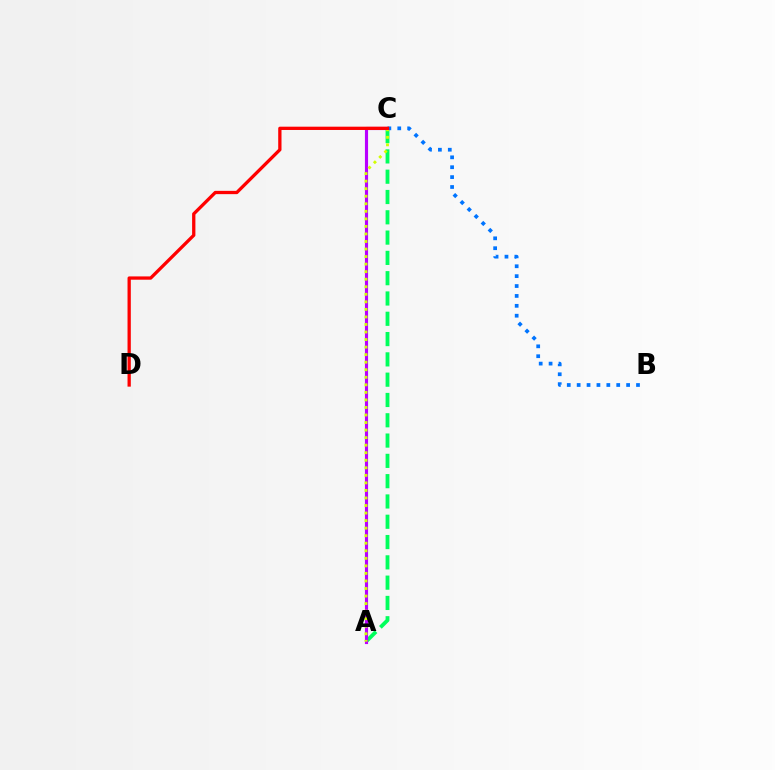{('A', 'C'): [{'color': '#00ff5c', 'line_style': 'dashed', 'thickness': 2.76}, {'color': '#b900ff', 'line_style': 'solid', 'thickness': 2.25}, {'color': '#d1ff00', 'line_style': 'dotted', 'thickness': 2.05}], ('B', 'C'): [{'color': '#0074ff', 'line_style': 'dotted', 'thickness': 2.69}], ('C', 'D'): [{'color': '#ff0000', 'line_style': 'solid', 'thickness': 2.37}]}